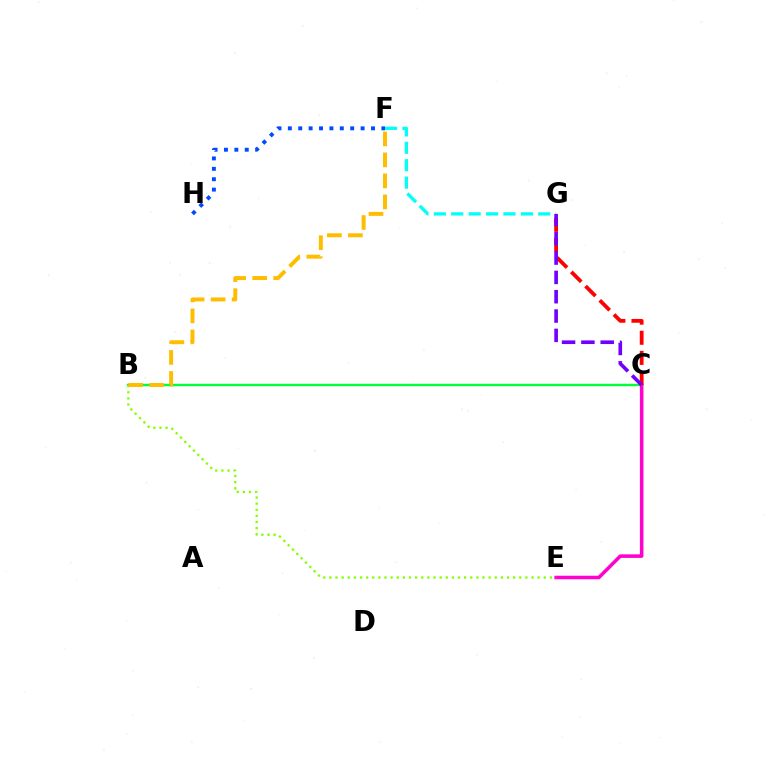{('B', 'C'): [{'color': '#00ff39', 'line_style': 'solid', 'thickness': 1.74}], ('C', 'E'): [{'color': '#ff00cf', 'line_style': 'solid', 'thickness': 2.55}], ('F', 'G'): [{'color': '#00fff6', 'line_style': 'dashed', 'thickness': 2.36}], ('B', 'E'): [{'color': '#84ff00', 'line_style': 'dotted', 'thickness': 1.66}], ('C', 'G'): [{'color': '#ff0000', 'line_style': 'dashed', 'thickness': 2.73}, {'color': '#7200ff', 'line_style': 'dashed', 'thickness': 2.62}], ('F', 'H'): [{'color': '#004bff', 'line_style': 'dotted', 'thickness': 2.82}], ('B', 'F'): [{'color': '#ffbd00', 'line_style': 'dashed', 'thickness': 2.85}]}